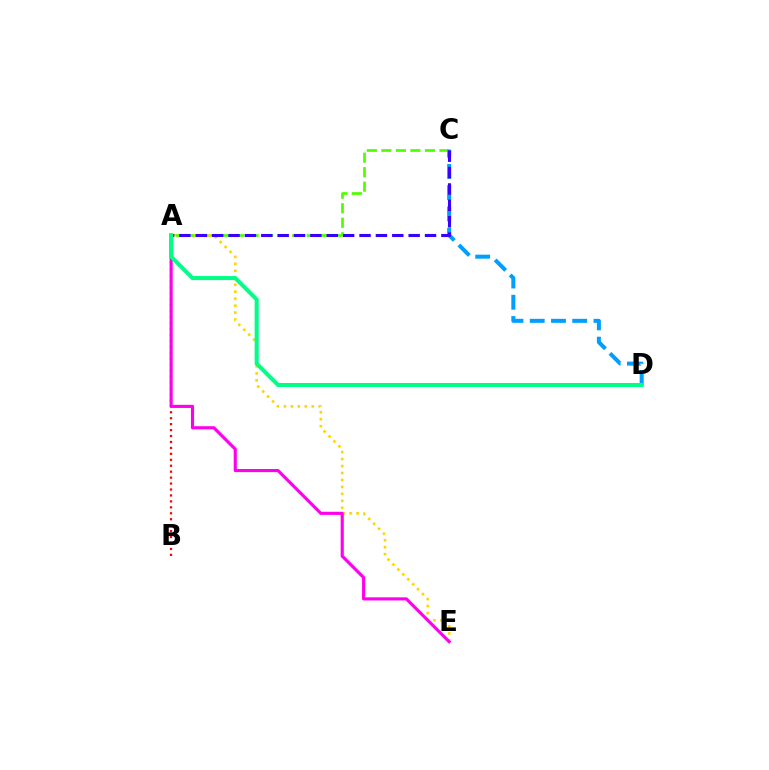{('A', 'C'): [{'color': '#4fff00', 'line_style': 'dashed', 'thickness': 1.97}, {'color': '#3700ff', 'line_style': 'dashed', 'thickness': 2.22}], ('C', 'D'): [{'color': '#009eff', 'line_style': 'dashed', 'thickness': 2.89}], ('A', 'B'): [{'color': '#ff0000', 'line_style': 'dotted', 'thickness': 1.61}], ('A', 'E'): [{'color': '#ffd500', 'line_style': 'dotted', 'thickness': 1.89}, {'color': '#ff00ed', 'line_style': 'solid', 'thickness': 2.26}], ('A', 'D'): [{'color': '#00ff86', 'line_style': 'solid', 'thickness': 2.91}]}